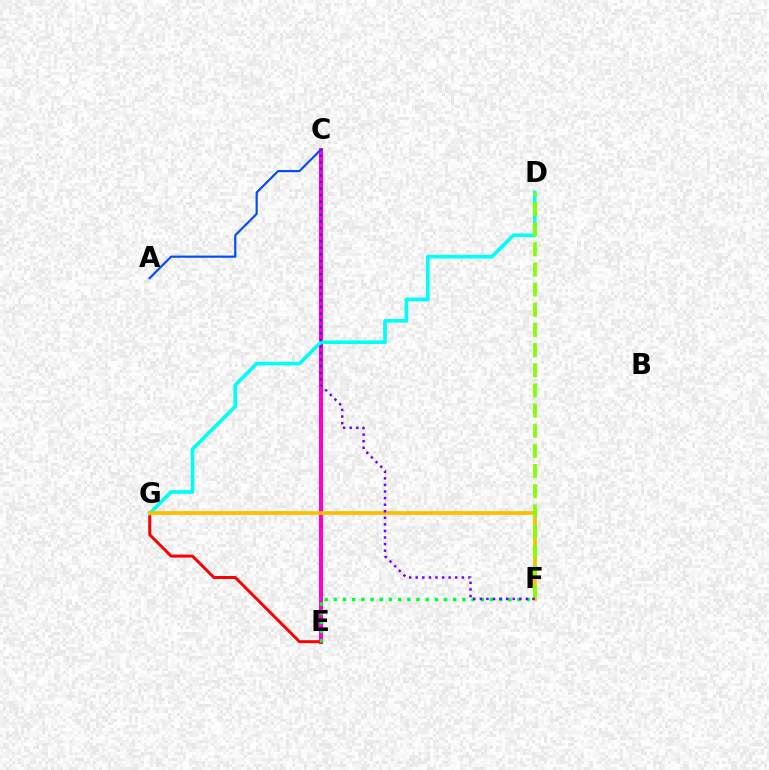{('C', 'E'): [{'color': '#ff00cf', 'line_style': 'solid', 'thickness': 2.93}], ('E', 'G'): [{'color': '#ff0000', 'line_style': 'solid', 'thickness': 2.14}], ('D', 'G'): [{'color': '#00fff6', 'line_style': 'solid', 'thickness': 2.65}], ('F', 'G'): [{'color': '#ffbd00', 'line_style': 'solid', 'thickness': 2.68}], ('E', 'F'): [{'color': '#00ff39', 'line_style': 'dotted', 'thickness': 2.5}], ('D', 'F'): [{'color': '#84ff00', 'line_style': 'dashed', 'thickness': 2.74}], ('A', 'C'): [{'color': '#004bff', 'line_style': 'solid', 'thickness': 1.56}], ('C', 'F'): [{'color': '#7200ff', 'line_style': 'dotted', 'thickness': 1.79}]}